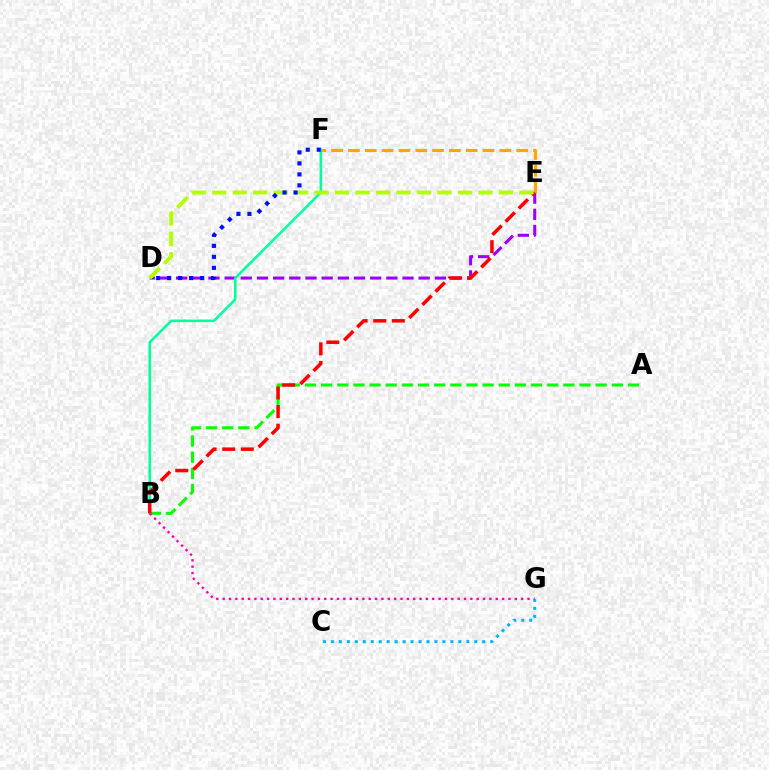{('D', 'E'): [{'color': '#9b00ff', 'line_style': 'dashed', 'thickness': 2.2}, {'color': '#b3ff00', 'line_style': 'dashed', 'thickness': 2.78}], ('E', 'F'): [{'color': '#ffa500', 'line_style': 'dashed', 'thickness': 2.28}], ('B', 'F'): [{'color': '#00ff9d', 'line_style': 'solid', 'thickness': 1.83}], ('A', 'B'): [{'color': '#08ff00', 'line_style': 'dashed', 'thickness': 2.19}], ('B', 'E'): [{'color': '#ff0000', 'line_style': 'dashed', 'thickness': 2.53}], ('B', 'G'): [{'color': '#ff00bd', 'line_style': 'dotted', 'thickness': 1.73}], ('C', 'G'): [{'color': '#00b5ff', 'line_style': 'dotted', 'thickness': 2.17}], ('D', 'F'): [{'color': '#0010ff', 'line_style': 'dotted', 'thickness': 2.99}]}